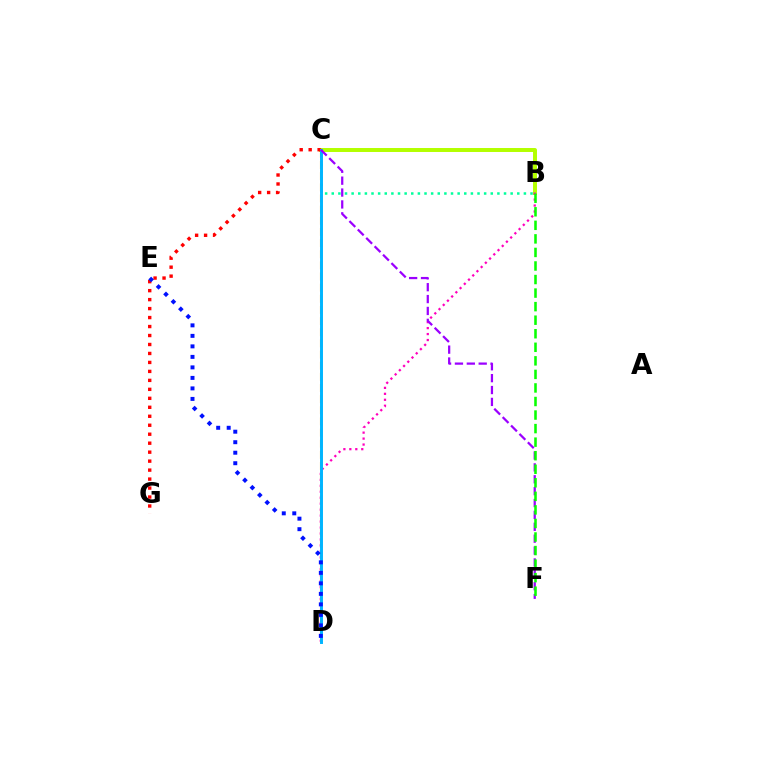{('C', 'D'): [{'color': '#ffa500', 'line_style': 'dashed', 'thickness': 1.51}, {'color': '#00b5ff', 'line_style': 'solid', 'thickness': 2.12}], ('B', 'C'): [{'color': '#b3ff00', 'line_style': 'solid', 'thickness': 2.86}, {'color': '#00ff9d', 'line_style': 'dotted', 'thickness': 1.8}], ('B', 'D'): [{'color': '#ff00bd', 'line_style': 'dotted', 'thickness': 1.62}], ('C', 'G'): [{'color': '#ff0000', 'line_style': 'dotted', 'thickness': 2.44}], ('C', 'F'): [{'color': '#9b00ff', 'line_style': 'dashed', 'thickness': 1.61}], ('B', 'F'): [{'color': '#08ff00', 'line_style': 'dashed', 'thickness': 1.84}], ('D', 'E'): [{'color': '#0010ff', 'line_style': 'dotted', 'thickness': 2.85}]}